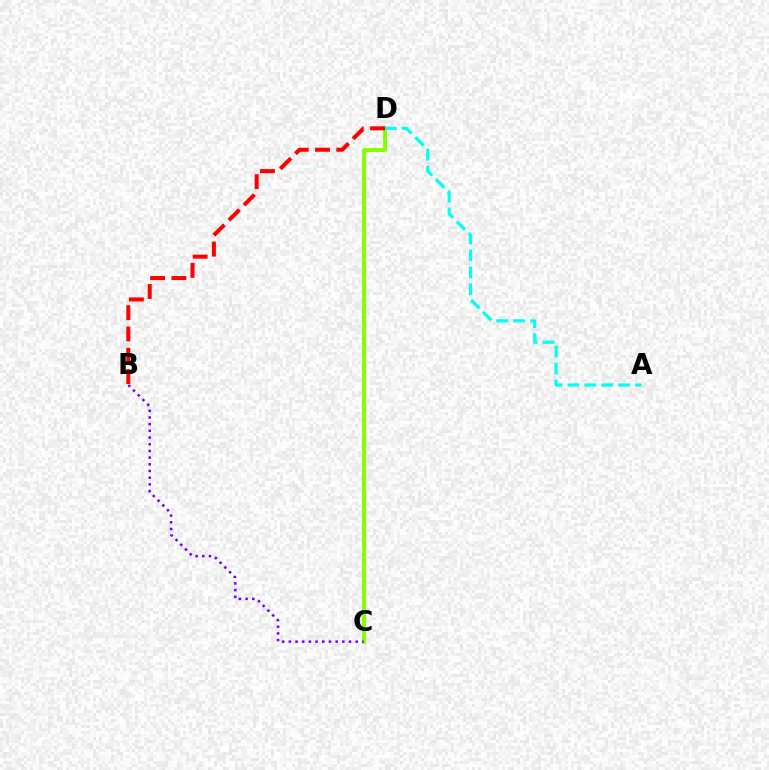{('C', 'D'): [{'color': '#84ff00', 'line_style': 'solid', 'thickness': 2.82}], ('A', 'D'): [{'color': '#00fff6', 'line_style': 'dashed', 'thickness': 2.3}], ('B', 'C'): [{'color': '#7200ff', 'line_style': 'dotted', 'thickness': 1.82}], ('B', 'D'): [{'color': '#ff0000', 'line_style': 'dashed', 'thickness': 2.89}]}